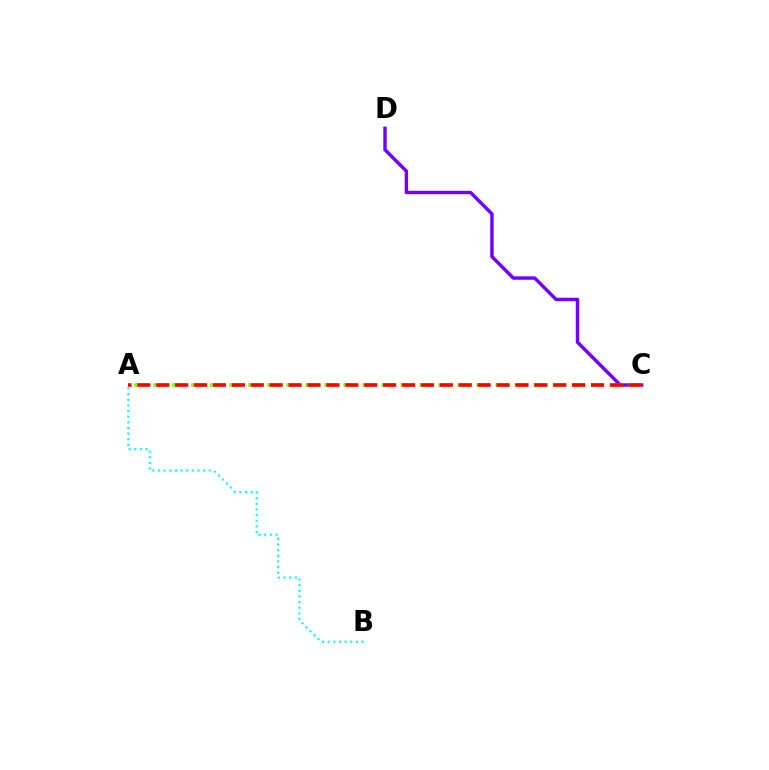{('A', 'B'): [{'color': '#00fff6', 'line_style': 'dotted', 'thickness': 1.53}], ('C', 'D'): [{'color': '#7200ff', 'line_style': 'solid', 'thickness': 2.47}], ('A', 'C'): [{'color': '#84ff00', 'line_style': 'dashed', 'thickness': 2.58}, {'color': '#ff0000', 'line_style': 'dashed', 'thickness': 2.57}]}